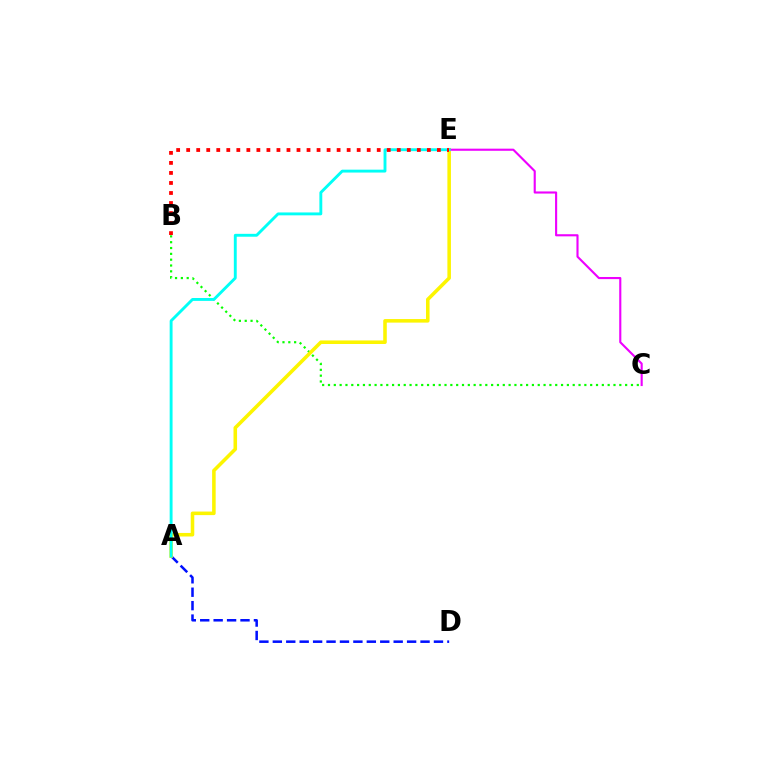{('B', 'C'): [{'color': '#08ff00', 'line_style': 'dotted', 'thickness': 1.58}], ('A', 'D'): [{'color': '#0010ff', 'line_style': 'dashed', 'thickness': 1.82}], ('A', 'E'): [{'color': '#fcf500', 'line_style': 'solid', 'thickness': 2.56}, {'color': '#00fff6', 'line_style': 'solid', 'thickness': 2.08}], ('C', 'E'): [{'color': '#ee00ff', 'line_style': 'solid', 'thickness': 1.53}], ('B', 'E'): [{'color': '#ff0000', 'line_style': 'dotted', 'thickness': 2.72}]}